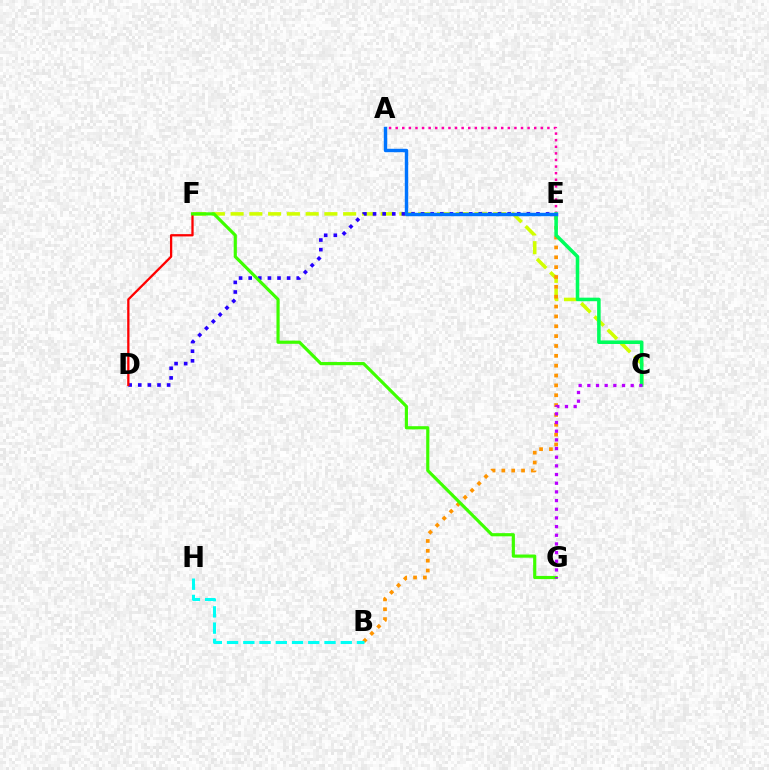{('C', 'F'): [{'color': '#d1ff00', 'line_style': 'dashed', 'thickness': 2.55}], ('D', 'E'): [{'color': '#2500ff', 'line_style': 'dotted', 'thickness': 2.61}], ('A', 'E'): [{'color': '#ff00ac', 'line_style': 'dotted', 'thickness': 1.79}, {'color': '#0074ff', 'line_style': 'solid', 'thickness': 2.47}], ('B', 'E'): [{'color': '#ff9400', 'line_style': 'dotted', 'thickness': 2.68}], ('C', 'E'): [{'color': '#00ff5c', 'line_style': 'solid', 'thickness': 2.56}], ('D', 'F'): [{'color': '#ff0000', 'line_style': 'solid', 'thickness': 1.65}], ('F', 'G'): [{'color': '#3dff00', 'line_style': 'solid', 'thickness': 2.28}], ('B', 'H'): [{'color': '#00fff6', 'line_style': 'dashed', 'thickness': 2.21}], ('C', 'G'): [{'color': '#b900ff', 'line_style': 'dotted', 'thickness': 2.36}]}